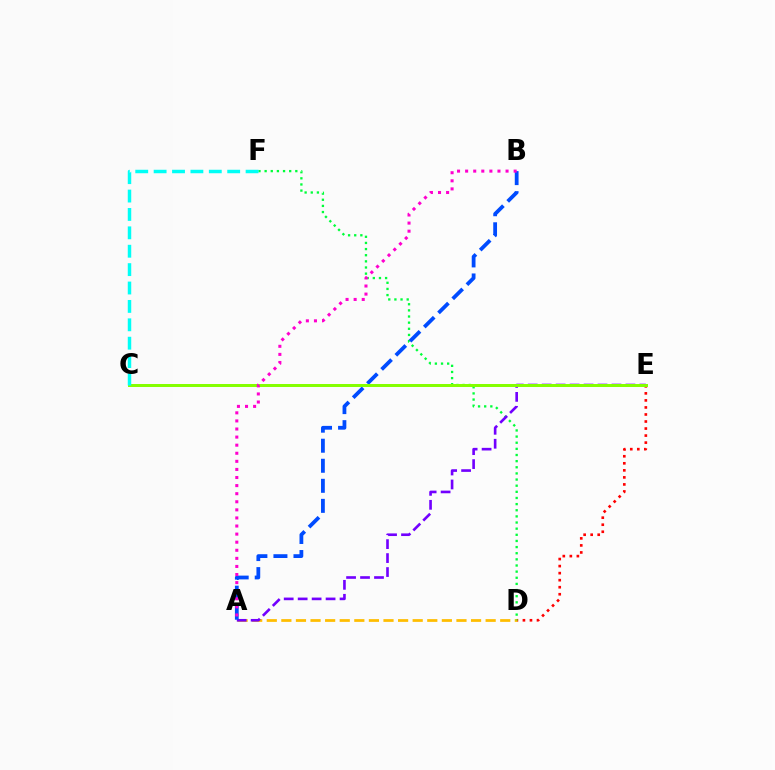{('D', 'E'): [{'color': '#ff0000', 'line_style': 'dotted', 'thickness': 1.91}], ('A', 'D'): [{'color': '#ffbd00', 'line_style': 'dashed', 'thickness': 1.98}], ('D', 'F'): [{'color': '#00ff39', 'line_style': 'dotted', 'thickness': 1.67}], ('A', 'E'): [{'color': '#7200ff', 'line_style': 'dashed', 'thickness': 1.9}], ('A', 'B'): [{'color': '#004bff', 'line_style': 'dashed', 'thickness': 2.72}, {'color': '#ff00cf', 'line_style': 'dotted', 'thickness': 2.2}], ('C', 'E'): [{'color': '#84ff00', 'line_style': 'solid', 'thickness': 2.14}], ('C', 'F'): [{'color': '#00fff6', 'line_style': 'dashed', 'thickness': 2.5}]}